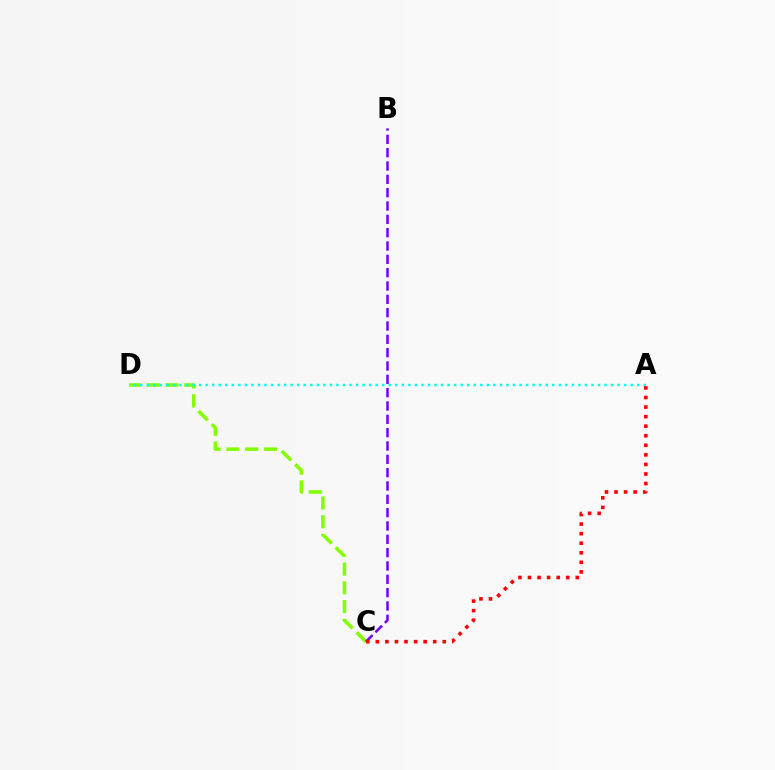{('C', 'D'): [{'color': '#84ff00', 'line_style': 'dashed', 'thickness': 2.55}], ('B', 'C'): [{'color': '#7200ff', 'line_style': 'dashed', 'thickness': 1.81}], ('A', 'D'): [{'color': '#00fff6', 'line_style': 'dotted', 'thickness': 1.78}], ('A', 'C'): [{'color': '#ff0000', 'line_style': 'dotted', 'thickness': 2.6}]}